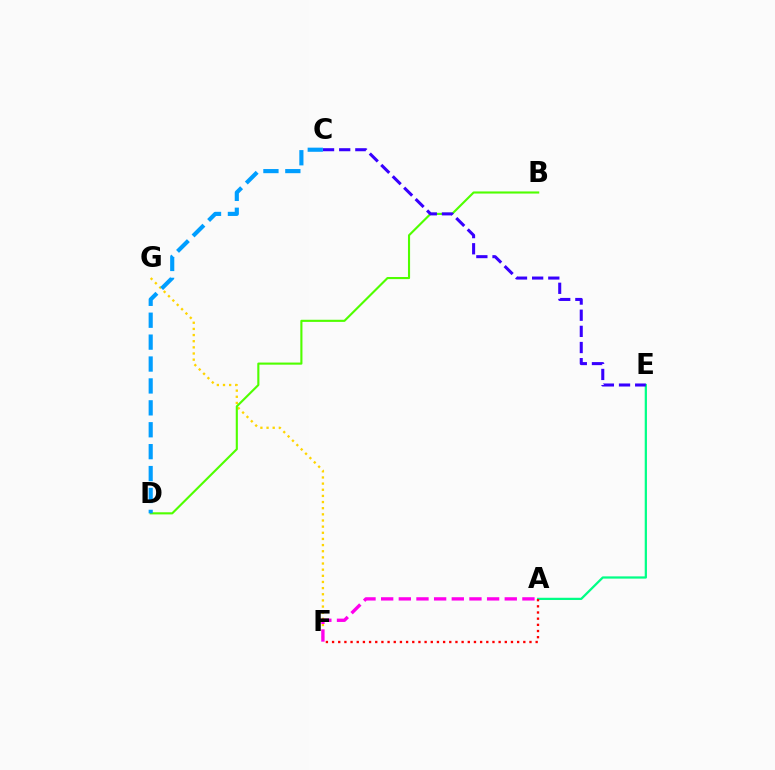{('A', 'E'): [{'color': '#00ff86', 'line_style': 'solid', 'thickness': 1.62}], ('F', 'G'): [{'color': '#ffd500', 'line_style': 'dotted', 'thickness': 1.67}], ('A', 'F'): [{'color': '#ff00ed', 'line_style': 'dashed', 'thickness': 2.4}, {'color': '#ff0000', 'line_style': 'dotted', 'thickness': 1.68}], ('B', 'D'): [{'color': '#4fff00', 'line_style': 'solid', 'thickness': 1.53}], ('C', 'E'): [{'color': '#3700ff', 'line_style': 'dashed', 'thickness': 2.19}], ('C', 'D'): [{'color': '#009eff', 'line_style': 'dashed', 'thickness': 2.98}]}